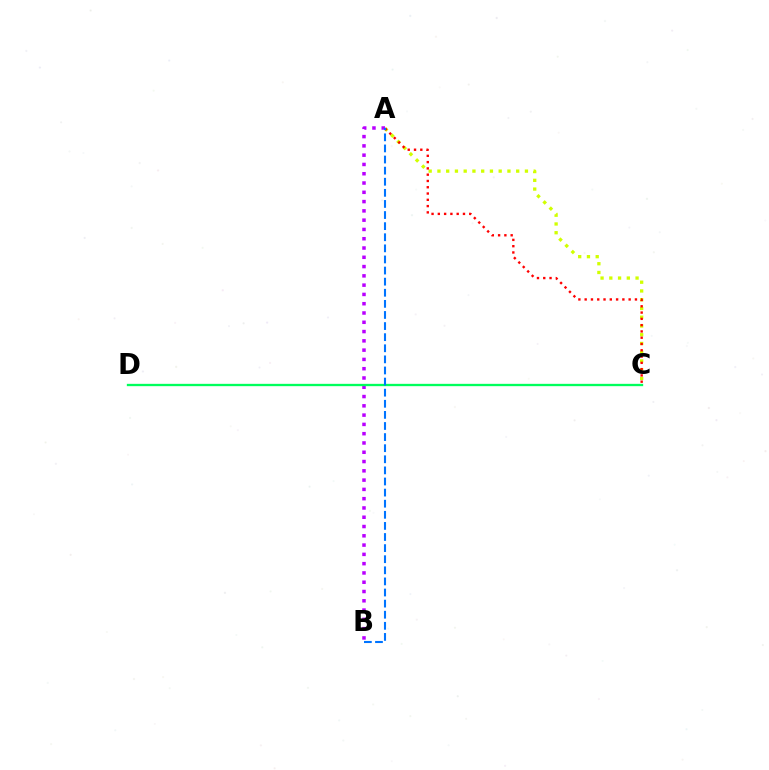{('A', 'B'): [{'color': '#b900ff', 'line_style': 'dotted', 'thickness': 2.52}, {'color': '#0074ff', 'line_style': 'dashed', 'thickness': 1.51}], ('C', 'D'): [{'color': '#00ff5c', 'line_style': 'solid', 'thickness': 1.67}], ('A', 'C'): [{'color': '#d1ff00', 'line_style': 'dotted', 'thickness': 2.38}, {'color': '#ff0000', 'line_style': 'dotted', 'thickness': 1.71}]}